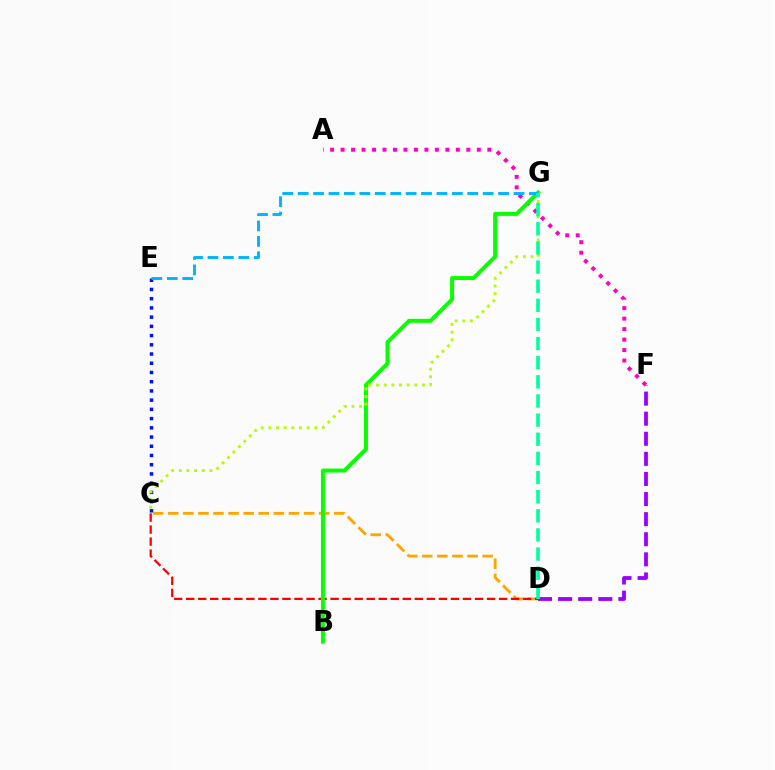{('C', 'E'): [{'color': '#0010ff', 'line_style': 'dotted', 'thickness': 2.51}], ('D', 'F'): [{'color': '#9b00ff', 'line_style': 'dashed', 'thickness': 2.73}], ('C', 'D'): [{'color': '#ffa500', 'line_style': 'dashed', 'thickness': 2.05}, {'color': '#ff0000', 'line_style': 'dashed', 'thickness': 1.63}], ('A', 'F'): [{'color': '#ff00bd', 'line_style': 'dotted', 'thickness': 2.85}], ('B', 'G'): [{'color': '#08ff00', 'line_style': 'solid', 'thickness': 2.86}], ('C', 'G'): [{'color': '#b3ff00', 'line_style': 'dotted', 'thickness': 2.08}], ('E', 'G'): [{'color': '#00b5ff', 'line_style': 'dashed', 'thickness': 2.09}], ('D', 'G'): [{'color': '#00ff9d', 'line_style': 'dashed', 'thickness': 2.6}]}